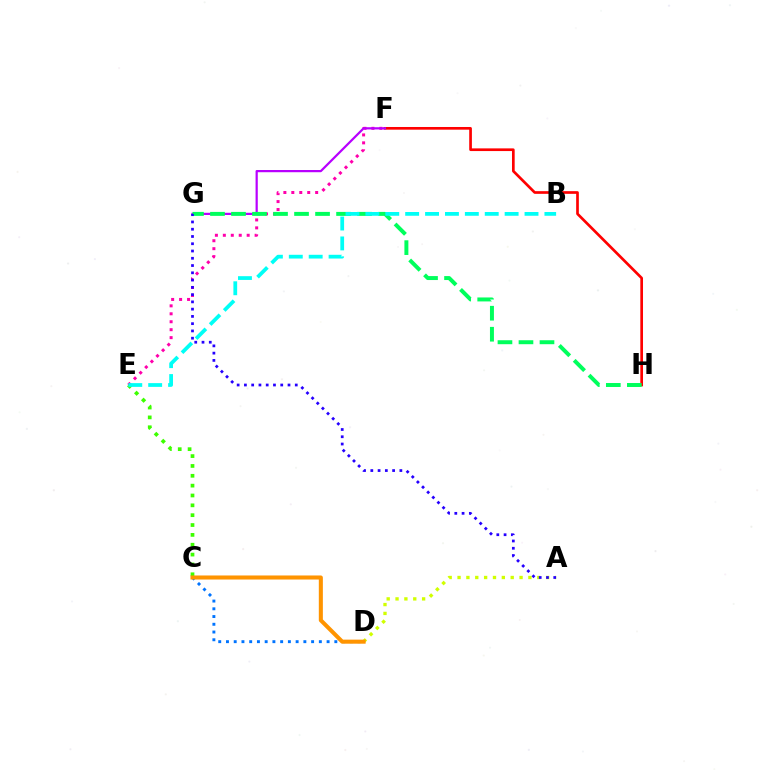{('E', 'F'): [{'color': '#ff00ac', 'line_style': 'dotted', 'thickness': 2.16}], ('C', 'D'): [{'color': '#0074ff', 'line_style': 'dotted', 'thickness': 2.1}, {'color': '#ff9400', 'line_style': 'solid', 'thickness': 2.92}], ('F', 'H'): [{'color': '#ff0000', 'line_style': 'solid', 'thickness': 1.93}], ('F', 'G'): [{'color': '#b900ff', 'line_style': 'solid', 'thickness': 1.6}], ('A', 'D'): [{'color': '#d1ff00', 'line_style': 'dotted', 'thickness': 2.41}], ('G', 'H'): [{'color': '#00ff5c', 'line_style': 'dashed', 'thickness': 2.85}], ('C', 'E'): [{'color': '#3dff00', 'line_style': 'dotted', 'thickness': 2.68}], ('A', 'G'): [{'color': '#2500ff', 'line_style': 'dotted', 'thickness': 1.97}], ('B', 'E'): [{'color': '#00fff6', 'line_style': 'dashed', 'thickness': 2.7}]}